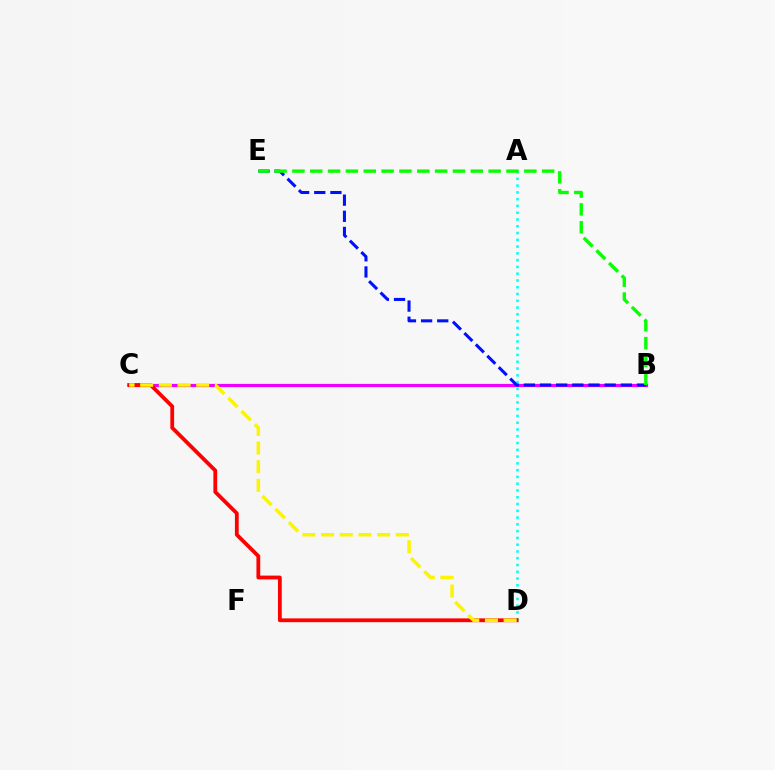{('A', 'D'): [{'color': '#00fff6', 'line_style': 'dotted', 'thickness': 1.84}], ('B', 'C'): [{'color': '#ee00ff', 'line_style': 'solid', 'thickness': 2.3}], ('B', 'E'): [{'color': '#0010ff', 'line_style': 'dashed', 'thickness': 2.19}, {'color': '#08ff00', 'line_style': 'dashed', 'thickness': 2.42}], ('C', 'D'): [{'color': '#ff0000', 'line_style': 'solid', 'thickness': 2.73}, {'color': '#fcf500', 'line_style': 'dashed', 'thickness': 2.54}]}